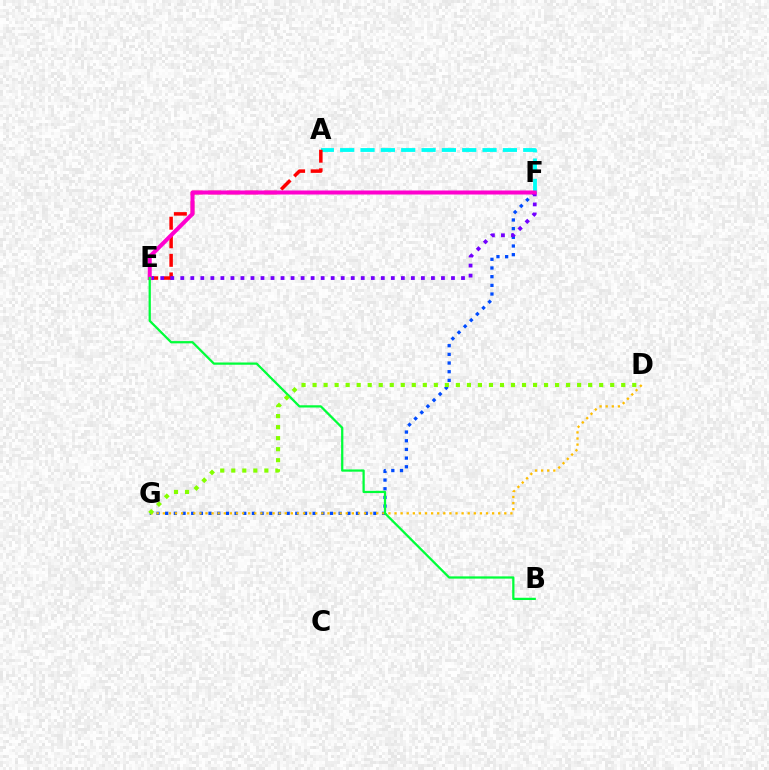{('A', 'F'): [{'color': '#00fff6', 'line_style': 'dashed', 'thickness': 2.76}], ('A', 'E'): [{'color': '#ff0000', 'line_style': 'dashed', 'thickness': 2.52}], ('F', 'G'): [{'color': '#004bff', 'line_style': 'dotted', 'thickness': 2.36}], ('E', 'F'): [{'color': '#7200ff', 'line_style': 'dotted', 'thickness': 2.72}, {'color': '#ff00cf', 'line_style': 'solid', 'thickness': 2.9}], ('D', 'G'): [{'color': '#ffbd00', 'line_style': 'dotted', 'thickness': 1.66}, {'color': '#84ff00', 'line_style': 'dotted', 'thickness': 2.99}], ('B', 'E'): [{'color': '#00ff39', 'line_style': 'solid', 'thickness': 1.62}]}